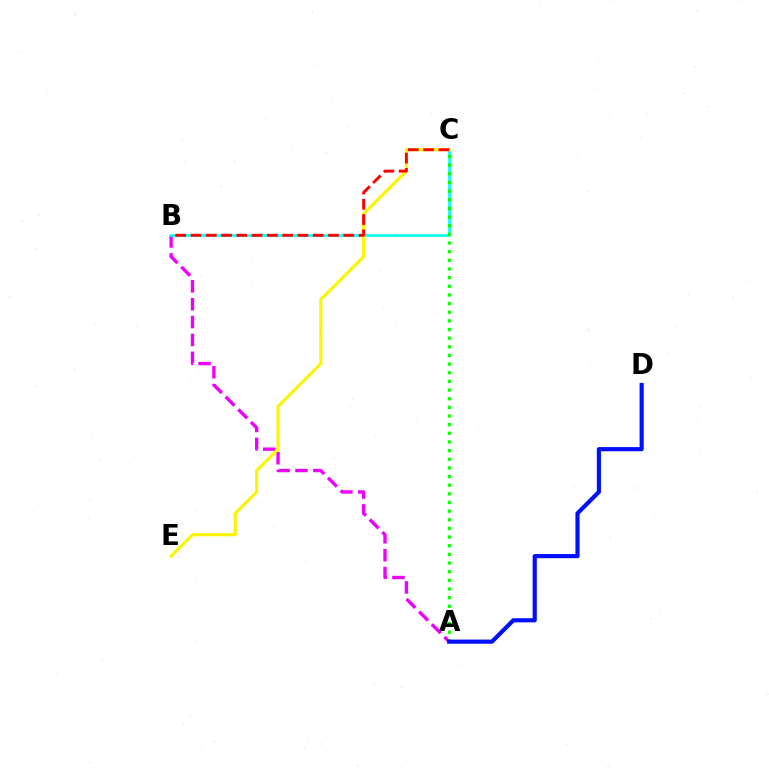{('A', 'B'): [{'color': '#ee00ff', 'line_style': 'dashed', 'thickness': 2.43}], ('B', 'C'): [{'color': '#00fff6', 'line_style': 'solid', 'thickness': 1.88}, {'color': '#ff0000', 'line_style': 'dashed', 'thickness': 2.08}], ('C', 'E'): [{'color': '#fcf500', 'line_style': 'solid', 'thickness': 2.22}], ('A', 'C'): [{'color': '#08ff00', 'line_style': 'dotted', 'thickness': 2.35}], ('A', 'D'): [{'color': '#0010ff', 'line_style': 'solid', 'thickness': 2.99}]}